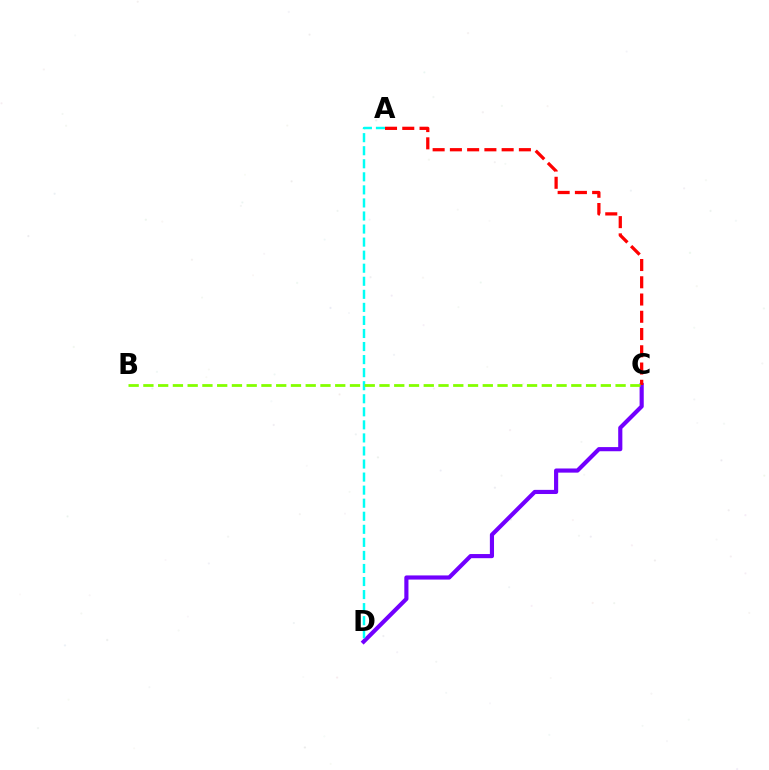{('C', 'D'): [{'color': '#7200ff', 'line_style': 'solid', 'thickness': 2.99}], ('A', 'D'): [{'color': '#00fff6', 'line_style': 'dashed', 'thickness': 1.77}], ('A', 'C'): [{'color': '#ff0000', 'line_style': 'dashed', 'thickness': 2.34}], ('B', 'C'): [{'color': '#84ff00', 'line_style': 'dashed', 'thickness': 2.0}]}